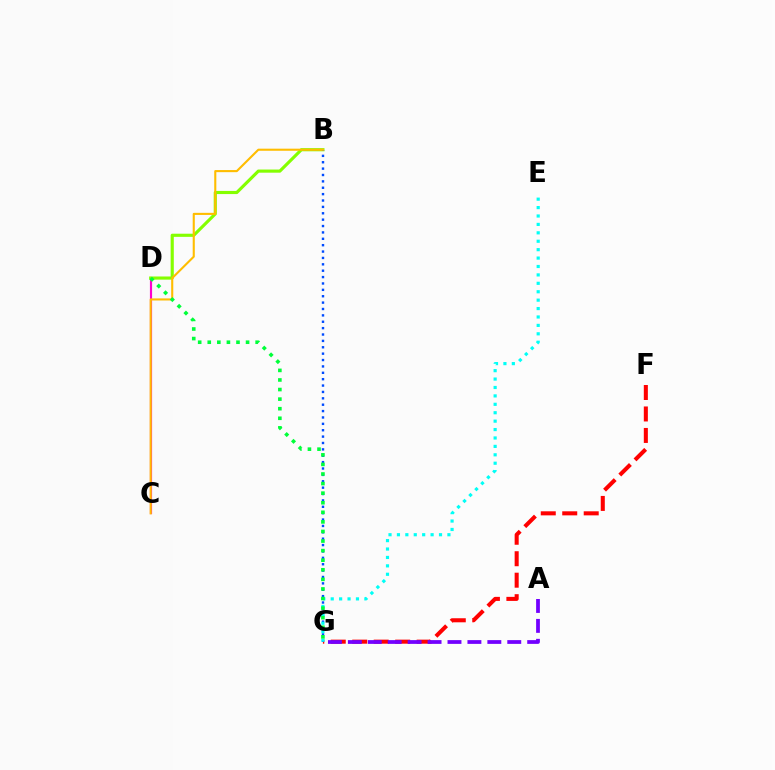{('F', 'G'): [{'color': '#ff0000', 'line_style': 'dashed', 'thickness': 2.92}], ('C', 'D'): [{'color': '#ff00cf', 'line_style': 'solid', 'thickness': 1.56}], ('B', 'D'): [{'color': '#84ff00', 'line_style': 'solid', 'thickness': 2.26}], ('B', 'G'): [{'color': '#004bff', 'line_style': 'dotted', 'thickness': 1.73}], ('B', 'C'): [{'color': '#ffbd00', 'line_style': 'solid', 'thickness': 1.51}], ('A', 'G'): [{'color': '#7200ff', 'line_style': 'dashed', 'thickness': 2.71}], ('E', 'G'): [{'color': '#00fff6', 'line_style': 'dotted', 'thickness': 2.29}], ('D', 'G'): [{'color': '#00ff39', 'line_style': 'dotted', 'thickness': 2.6}]}